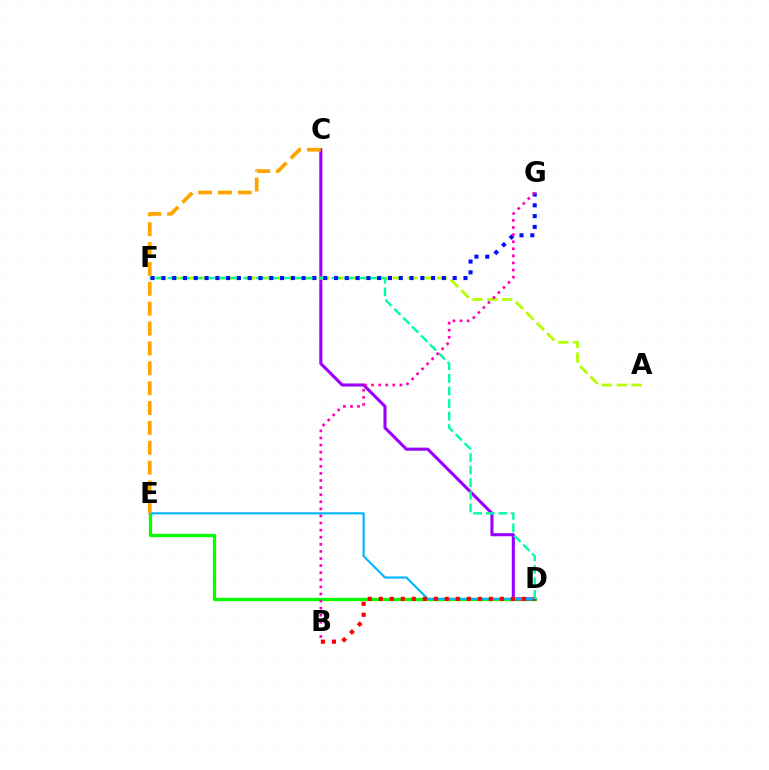{('D', 'E'): [{'color': '#08ff00', 'line_style': 'solid', 'thickness': 2.38}, {'color': '#00b5ff', 'line_style': 'solid', 'thickness': 1.53}], ('C', 'D'): [{'color': '#9b00ff', 'line_style': 'solid', 'thickness': 2.22}], ('A', 'F'): [{'color': '#b3ff00', 'line_style': 'dashed', 'thickness': 2.01}], ('B', 'D'): [{'color': '#ff0000', 'line_style': 'dotted', 'thickness': 2.99}], ('D', 'F'): [{'color': '#00ff9d', 'line_style': 'dashed', 'thickness': 1.71}], ('C', 'E'): [{'color': '#ffa500', 'line_style': 'dashed', 'thickness': 2.7}], ('F', 'G'): [{'color': '#0010ff', 'line_style': 'dotted', 'thickness': 2.93}], ('B', 'G'): [{'color': '#ff00bd', 'line_style': 'dotted', 'thickness': 1.93}]}